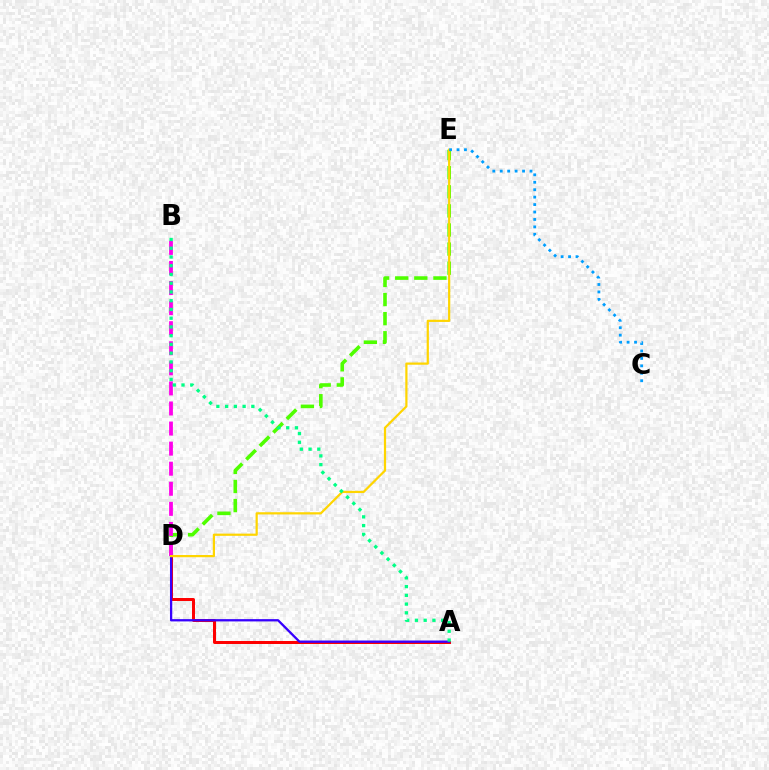{('A', 'D'): [{'color': '#ff0000', 'line_style': 'solid', 'thickness': 2.15}, {'color': '#3700ff', 'line_style': 'solid', 'thickness': 1.65}], ('D', 'E'): [{'color': '#4fff00', 'line_style': 'dashed', 'thickness': 2.6}, {'color': '#ffd500', 'line_style': 'solid', 'thickness': 1.59}], ('B', 'D'): [{'color': '#ff00ed', 'line_style': 'dashed', 'thickness': 2.73}], ('A', 'B'): [{'color': '#00ff86', 'line_style': 'dotted', 'thickness': 2.38}], ('C', 'E'): [{'color': '#009eff', 'line_style': 'dotted', 'thickness': 2.02}]}